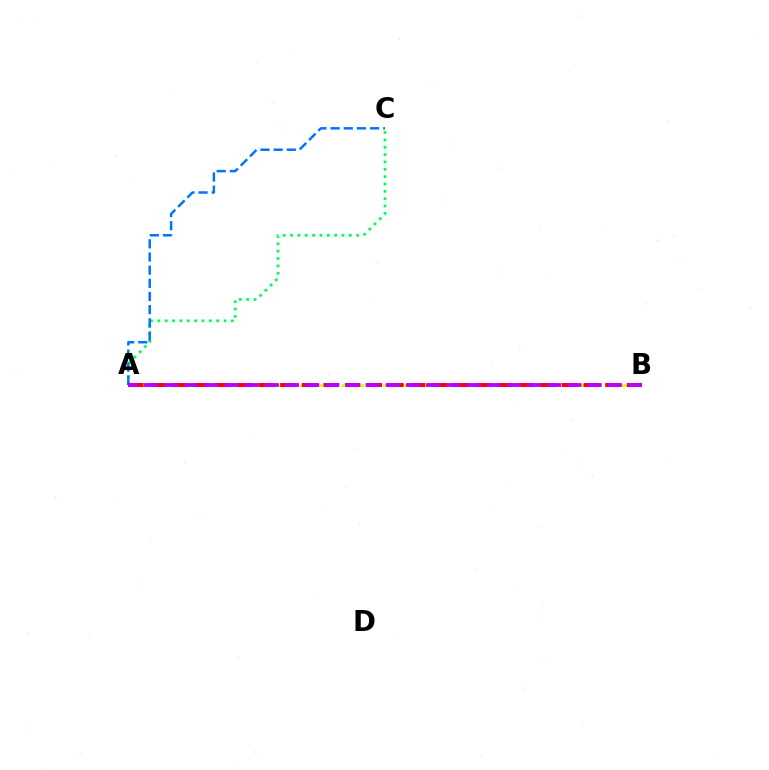{('A', 'B'): [{'color': '#d1ff00', 'line_style': 'dashed', 'thickness': 1.89}, {'color': '#ff0000', 'line_style': 'dashed', 'thickness': 2.94}, {'color': '#b900ff', 'line_style': 'dashed', 'thickness': 2.74}], ('A', 'C'): [{'color': '#00ff5c', 'line_style': 'dotted', 'thickness': 2.0}, {'color': '#0074ff', 'line_style': 'dashed', 'thickness': 1.79}]}